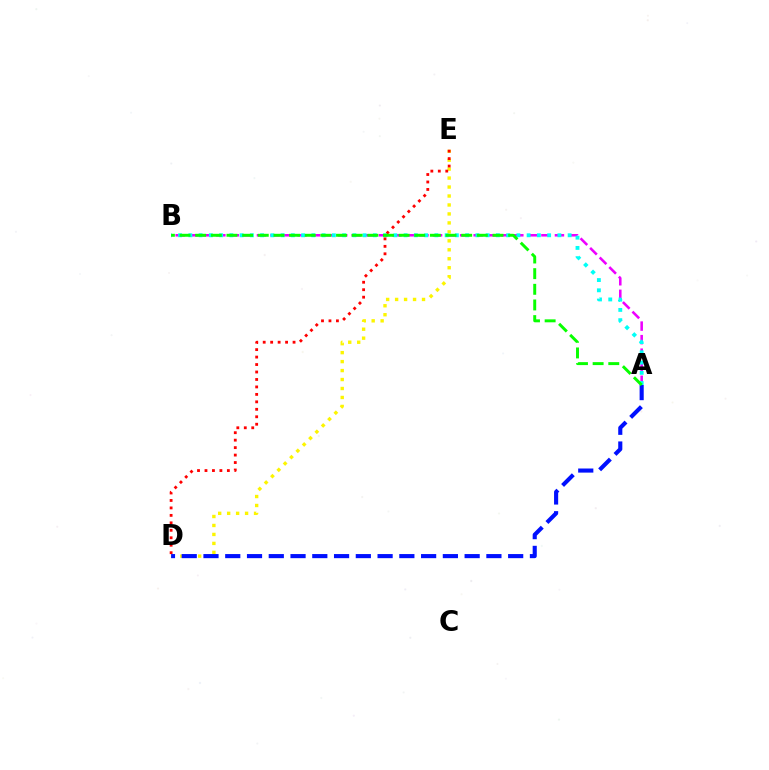{('D', 'E'): [{'color': '#fcf500', 'line_style': 'dotted', 'thickness': 2.44}, {'color': '#ff0000', 'line_style': 'dotted', 'thickness': 2.03}], ('A', 'B'): [{'color': '#ee00ff', 'line_style': 'dashed', 'thickness': 1.84}, {'color': '#00fff6', 'line_style': 'dotted', 'thickness': 2.79}, {'color': '#08ff00', 'line_style': 'dashed', 'thickness': 2.13}], ('A', 'D'): [{'color': '#0010ff', 'line_style': 'dashed', 'thickness': 2.96}]}